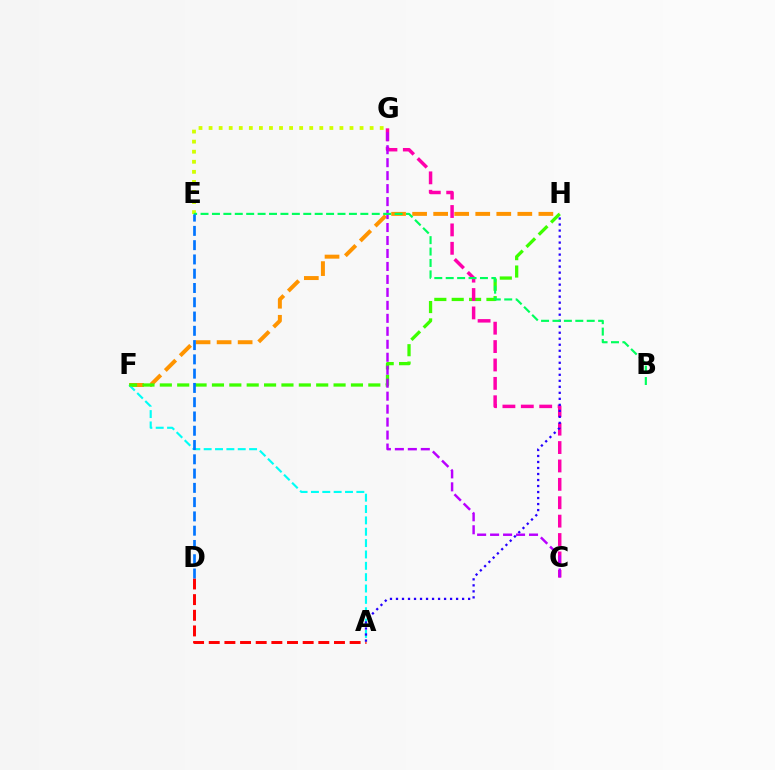{('F', 'H'): [{'color': '#ff9400', 'line_style': 'dashed', 'thickness': 2.86}, {'color': '#3dff00', 'line_style': 'dashed', 'thickness': 2.36}], ('A', 'D'): [{'color': '#ff0000', 'line_style': 'dashed', 'thickness': 2.13}], ('A', 'F'): [{'color': '#00fff6', 'line_style': 'dashed', 'thickness': 1.54}], ('E', 'G'): [{'color': '#d1ff00', 'line_style': 'dotted', 'thickness': 2.74}], ('C', 'G'): [{'color': '#ff00ac', 'line_style': 'dashed', 'thickness': 2.5}, {'color': '#b900ff', 'line_style': 'dashed', 'thickness': 1.76}], ('A', 'H'): [{'color': '#2500ff', 'line_style': 'dotted', 'thickness': 1.63}], ('B', 'E'): [{'color': '#00ff5c', 'line_style': 'dashed', 'thickness': 1.55}], ('D', 'E'): [{'color': '#0074ff', 'line_style': 'dashed', 'thickness': 1.94}]}